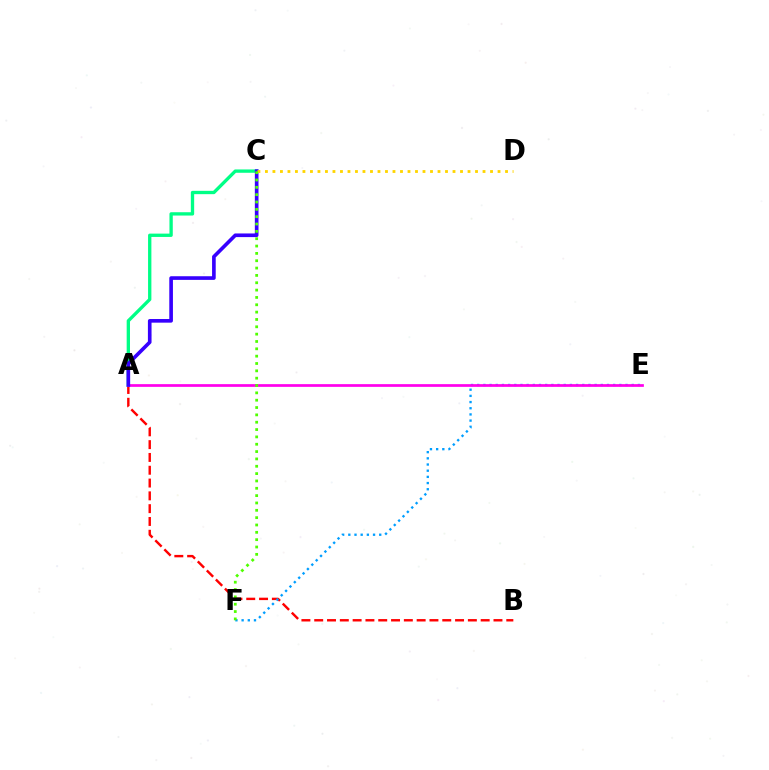{('A', 'B'): [{'color': '#ff0000', 'line_style': 'dashed', 'thickness': 1.74}], ('A', 'C'): [{'color': '#00ff86', 'line_style': 'solid', 'thickness': 2.39}, {'color': '#3700ff', 'line_style': 'solid', 'thickness': 2.62}], ('E', 'F'): [{'color': '#009eff', 'line_style': 'dotted', 'thickness': 1.68}], ('A', 'E'): [{'color': '#ff00ed', 'line_style': 'solid', 'thickness': 1.96}], ('C', 'D'): [{'color': '#ffd500', 'line_style': 'dotted', 'thickness': 2.04}], ('C', 'F'): [{'color': '#4fff00', 'line_style': 'dotted', 'thickness': 1.99}]}